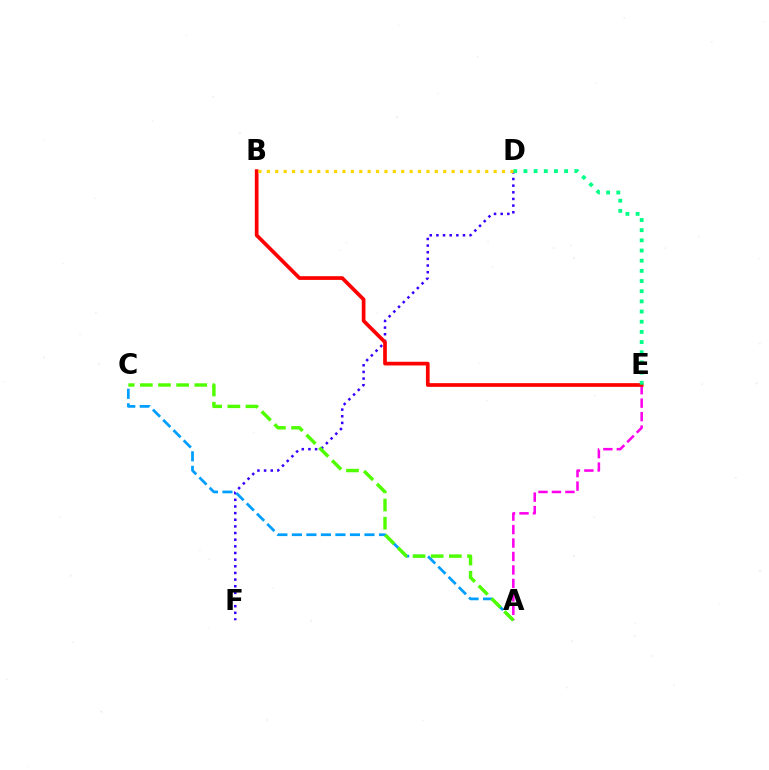{('D', 'F'): [{'color': '#3700ff', 'line_style': 'dotted', 'thickness': 1.81}], ('A', 'E'): [{'color': '#ff00ed', 'line_style': 'dashed', 'thickness': 1.83}], ('A', 'C'): [{'color': '#009eff', 'line_style': 'dashed', 'thickness': 1.97}, {'color': '#4fff00', 'line_style': 'dashed', 'thickness': 2.47}], ('B', 'E'): [{'color': '#ff0000', 'line_style': 'solid', 'thickness': 2.66}], ('D', 'E'): [{'color': '#00ff86', 'line_style': 'dotted', 'thickness': 2.76}], ('B', 'D'): [{'color': '#ffd500', 'line_style': 'dotted', 'thickness': 2.28}]}